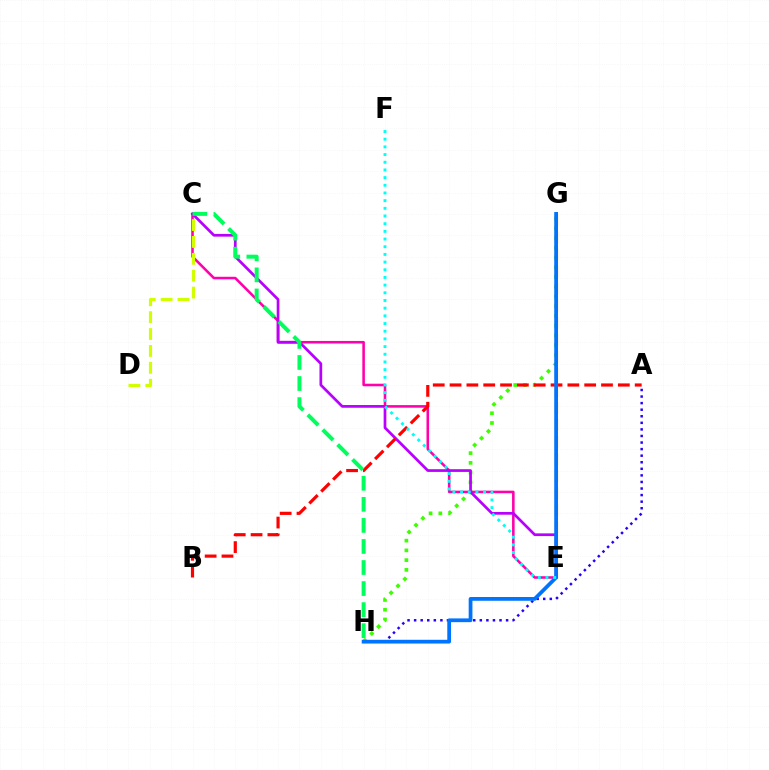{('A', 'H'): [{'color': '#2500ff', 'line_style': 'dotted', 'thickness': 1.79}], ('G', 'H'): [{'color': '#3dff00', 'line_style': 'dotted', 'thickness': 2.65}, {'color': '#0074ff', 'line_style': 'solid', 'thickness': 2.71}], ('C', 'E'): [{'color': '#ff00ac', 'line_style': 'solid', 'thickness': 1.85}, {'color': '#b900ff', 'line_style': 'solid', 'thickness': 1.95}], ('C', 'D'): [{'color': '#d1ff00', 'line_style': 'dashed', 'thickness': 2.29}], ('A', 'B'): [{'color': '#ff0000', 'line_style': 'dashed', 'thickness': 2.29}], ('C', 'H'): [{'color': '#00ff5c', 'line_style': 'dashed', 'thickness': 2.86}], ('E', 'G'): [{'color': '#ff9400', 'line_style': 'dashed', 'thickness': 2.32}], ('E', 'F'): [{'color': '#00fff6', 'line_style': 'dotted', 'thickness': 2.09}]}